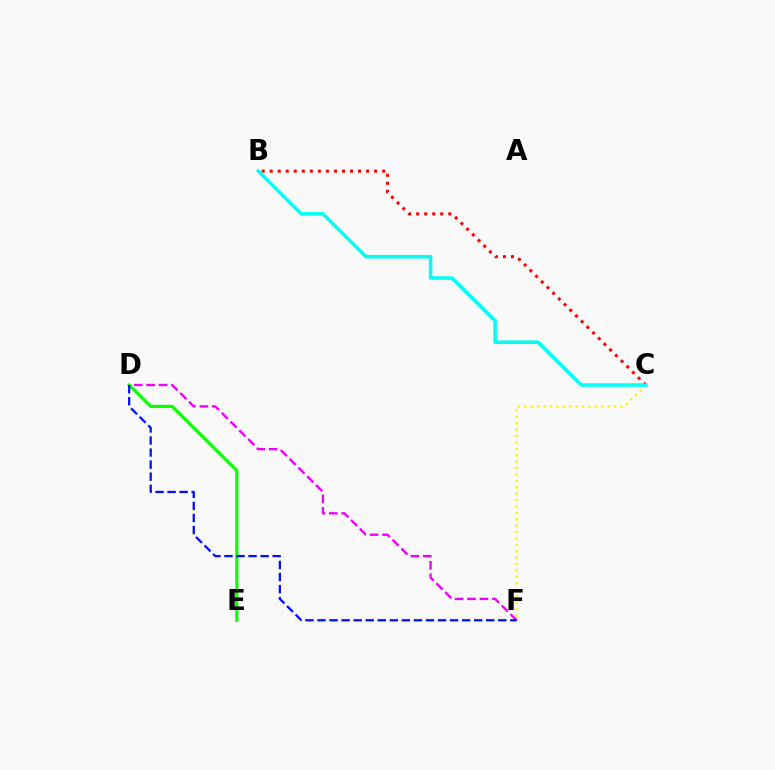{('D', 'F'): [{'color': '#ee00ff', 'line_style': 'dashed', 'thickness': 1.69}, {'color': '#0010ff', 'line_style': 'dashed', 'thickness': 1.64}], ('C', 'F'): [{'color': '#fcf500', 'line_style': 'dotted', 'thickness': 1.74}], ('D', 'E'): [{'color': '#08ff00', 'line_style': 'solid', 'thickness': 2.28}], ('B', 'C'): [{'color': '#ff0000', 'line_style': 'dotted', 'thickness': 2.18}, {'color': '#00fff6', 'line_style': 'solid', 'thickness': 2.55}]}